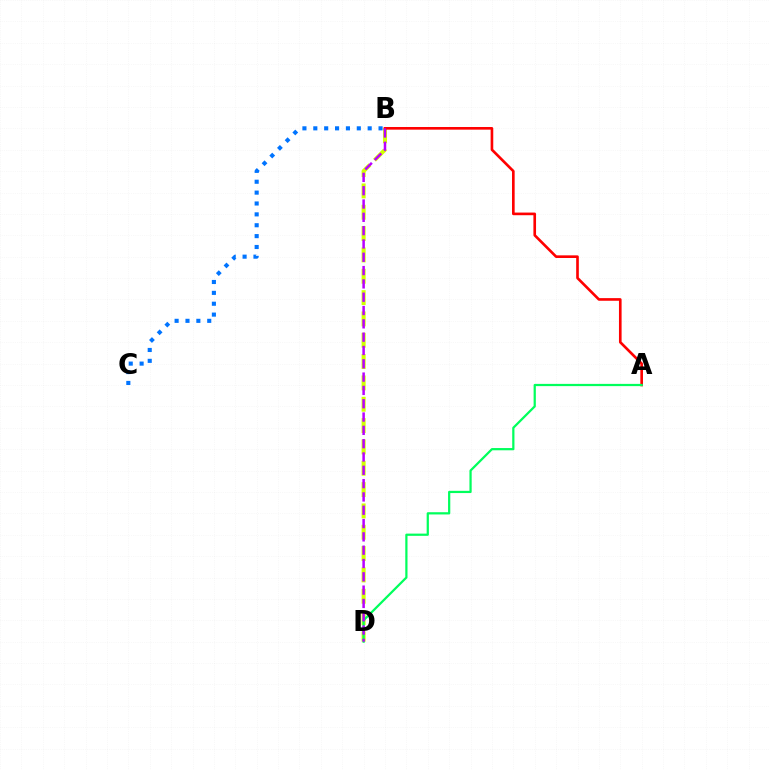{('B', 'C'): [{'color': '#0074ff', 'line_style': 'dotted', 'thickness': 2.95}], ('B', 'D'): [{'color': '#d1ff00', 'line_style': 'dashed', 'thickness': 2.9}, {'color': '#b900ff', 'line_style': 'dashed', 'thickness': 1.81}], ('A', 'B'): [{'color': '#ff0000', 'line_style': 'solid', 'thickness': 1.9}], ('A', 'D'): [{'color': '#00ff5c', 'line_style': 'solid', 'thickness': 1.61}]}